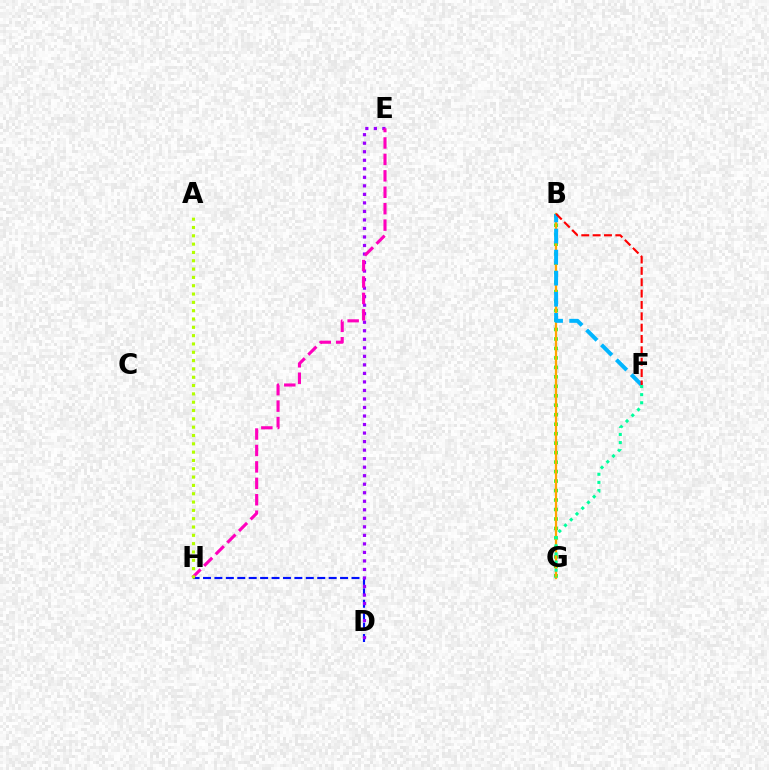{('D', 'H'): [{'color': '#0010ff', 'line_style': 'dashed', 'thickness': 1.55}], ('B', 'G'): [{'color': '#08ff00', 'line_style': 'dotted', 'thickness': 2.57}, {'color': '#ffa500', 'line_style': 'solid', 'thickness': 1.63}], ('B', 'F'): [{'color': '#00b5ff', 'line_style': 'dashed', 'thickness': 2.86}, {'color': '#ff0000', 'line_style': 'dashed', 'thickness': 1.54}], ('D', 'E'): [{'color': '#9b00ff', 'line_style': 'dotted', 'thickness': 2.32}], ('F', 'G'): [{'color': '#00ff9d', 'line_style': 'dotted', 'thickness': 2.2}], ('E', 'H'): [{'color': '#ff00bd', 'line_style': 'dashed', 'thickness': 2.23}], ('A', 'H'): [{'color': '#b3ff00', 'line_style': 'dotted', 'thickness': 2.26}]}